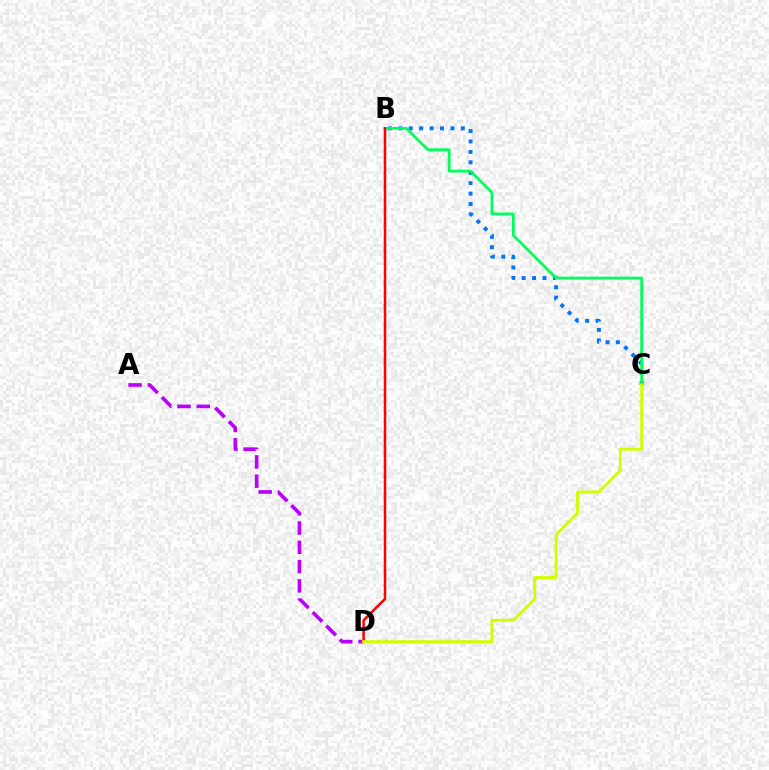{('B', 'C'): [{'color': '#0074ff', 'line_style': 'dotted', 'thickness': 2.83}, {'color': '#00ff5c', 'line_style': 'solid', 'thickness': 2.0}], ('A', 'D'): [{'color': '#b900ff', 'line_style': 'dashed', 'thickness': 2.62}], ('B', 'D'): [{'color': '#ff0000', 'line_style': 'solid', 'thickness': 1.81}], ('C', 'D'): [{'color': '#d1ff00', 'line_style': 'solid', 'thickness': 2.09}]}